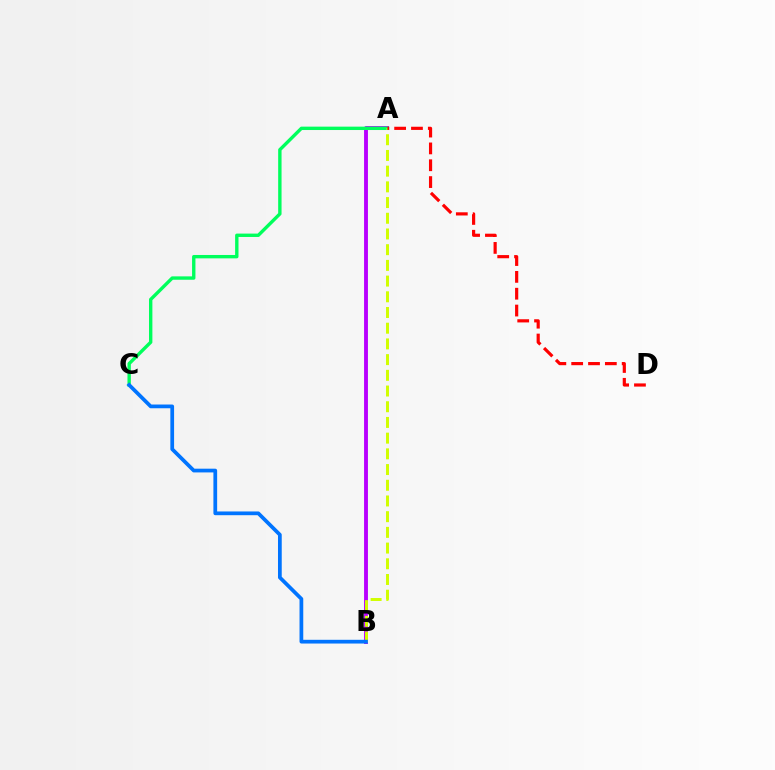{('A', 'B'): [{'color': '#b900ff', 'line_style': 'solid', 'thickness': 2.79}, {'color': '#d1ff00', 'line_style': 'dashed', 'thickness': 2.13}], ('A', 'C'): [{'color': '#00ff5c', 'line_style': 'solid', 'thickness': 2.43}], ('A', 'D'): [{'color': '#ff0000', 'line_style': 'dashed', 'thickness': 2.29}], ('B', 'C'): [{'color': '#0074ff', 'line_style': 'solid', 'thickness': 2.69}]}